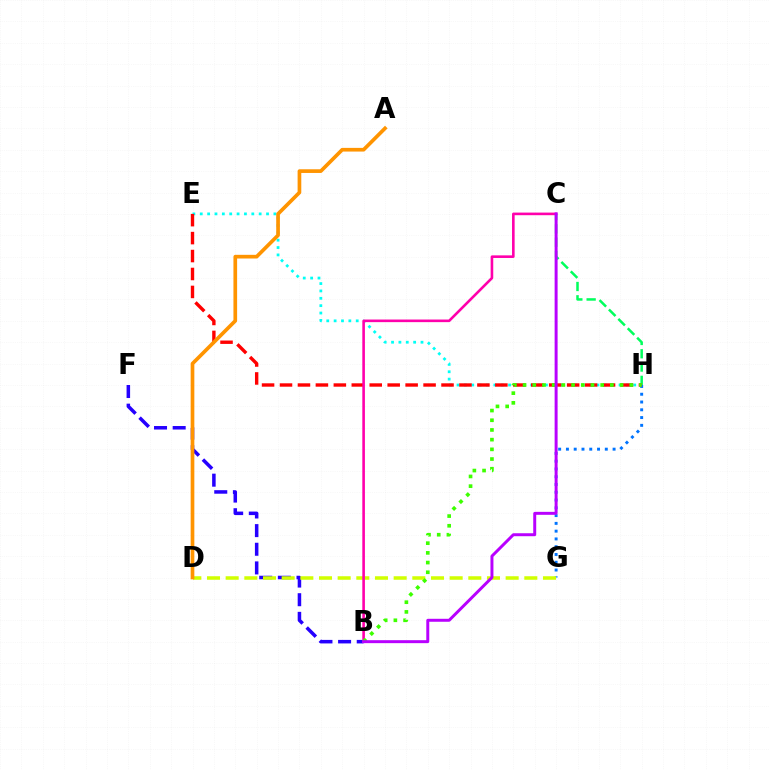{('C', 'H'): [{'color': '#00ff5c', 'line_style': 'dashed', 'thickness': 1.81}], ('G', 'H'): [{'color': '#0074ff', 'line_style': 'dotted', 'thickness': 2.11}], ('B', 'F'): [{'color': '#2500ff', 'line_style': 'dashed', 'thickness': 2.53}], ('E', 'H'): [{'color': '#00fff6', 'line_style': 'dotted', 'thickness': 2.0}, {'color': '#ff0000', 'line_style': 'dashed', 'thickness': 2.44}], ('D', 'G'): [{'color': '#d1ff00', 'line_style': 'dashed', 'thickness': 2.54}], ('B', 'C'): [{'color': '#ff00ac', 'line_style': 'solid', 'thickness': 1.88}, {'color': '#b900ff', 'line_style': 'solid', 'thickness': 2.14}], ('A', 'D'): [{'color': '#ff9400', 'line_style': 'solid', 'thickness': 2.65}], ('B', 'H'): [{'color': '#3dff00', 'line_style': 'dotted', 'thickness': 2.63}]}